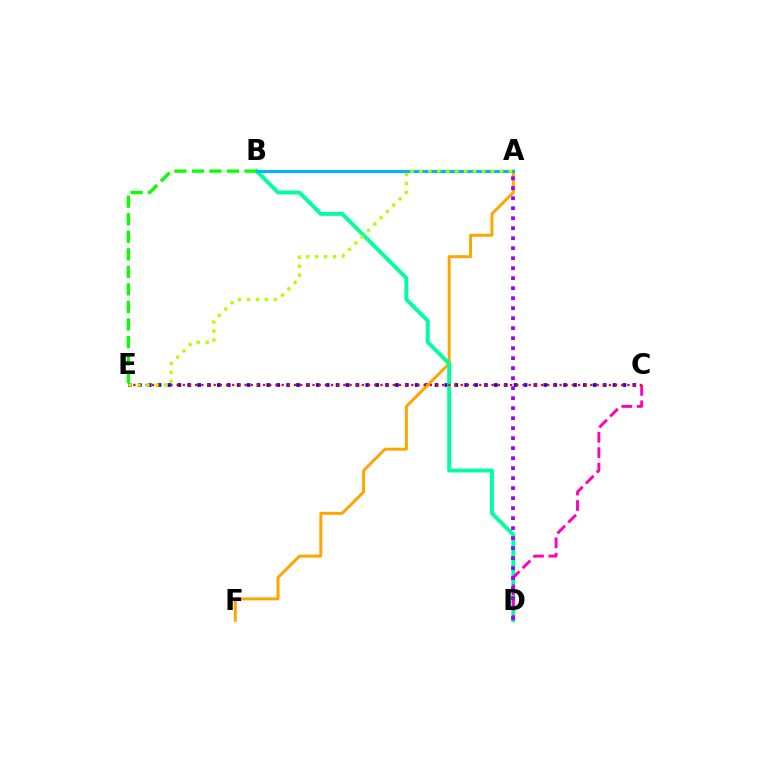{('C', 'E'): [{'color': '#0010ff', 'line_style': 'dotted', 'thickness': 2.69}, {'color': '#ff0000', 'line_style': 'dotted', 'thickness': 1.68}], ('A', 'F'): [{'color': '#ffa500', 'line_style': 'solid', 'thickness': 2.13}], ('B', 'D'): [{'color': '#00ff9d', 'line_style': 'solid', 'thickness': 2.82}], ('C', 'D'): [{'color': '#ff00bd', 'line_style': 'dashed', 'thickness': 2.09}], ('A', 'B'): [{'color': '#00b5ff', 'line_style': 'solid', 'thickness': 2.21}], ('B', 'E'): [{'color': '#08ff00', 'line_style': 'dashed', 'thickness': 2.38}], ('A', 'E'): [{'color': '#b3ff00', 'line_style': 'dotted', 'thickness': 2.43}], ('A', 'D'): [{'color': '#9b00ff', 'line_style': 'dotted', 'thickness': 2.72}]}